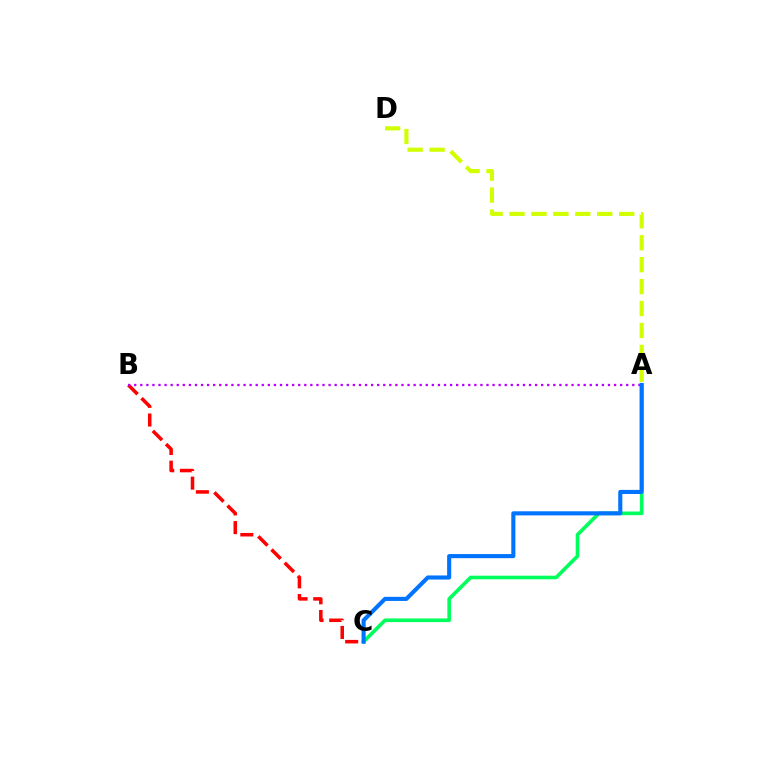{('B', 'C'): [{'color': '#ff0000', 'line_style': 'dashed', 'thickness': 2.54}], ('A', 'B'): [{'color': '#b900ff', 'line_style': 'dotted', 'thickness': 1.65}], ('A', 'C'): [{'color': '#00ff5c', 'line_style': 'solid', 'thickness': 2.61}, {'color': '#0074ff', 'line_style': 'solid', 'thickness': 2.95}], ('A', 'D'): [{'color': '#d1ff00', 'line_style': 'dashed', 'thickness': 2.98}]}